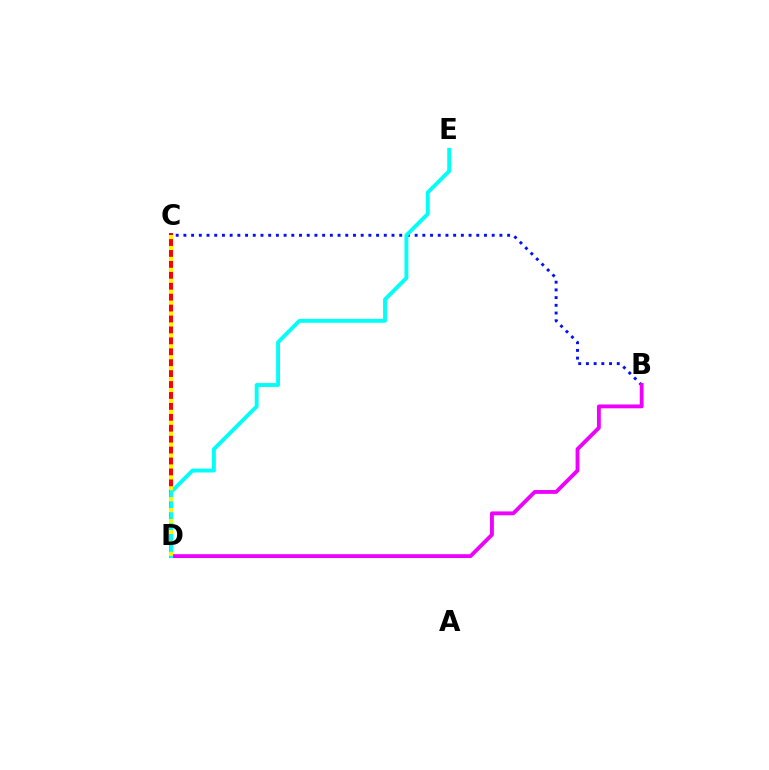{('B', 'C'): [{'color': '#0010ff', 'line_style': 'dotted', 'thickness': 2.09}], ('B', 'D'): [{'color': '#ee00ff', 'line_style': 'solid', 'thickness': 2.76}], ('C', 'D'): [{'color': '#08ff00', 'line_style': 'dotted', 'thickness': 1.92}, {'color': '#ff0000', 'line_style': 'solid', 'thickness': 2.89}, {'color': '#fcf500', 'line_style': 'dotted', 'thickness': 2.97}], ('D', 'E'): [{'color': '#00fff6', 'line_style': 'solid', 'thickness': 2.79}]}